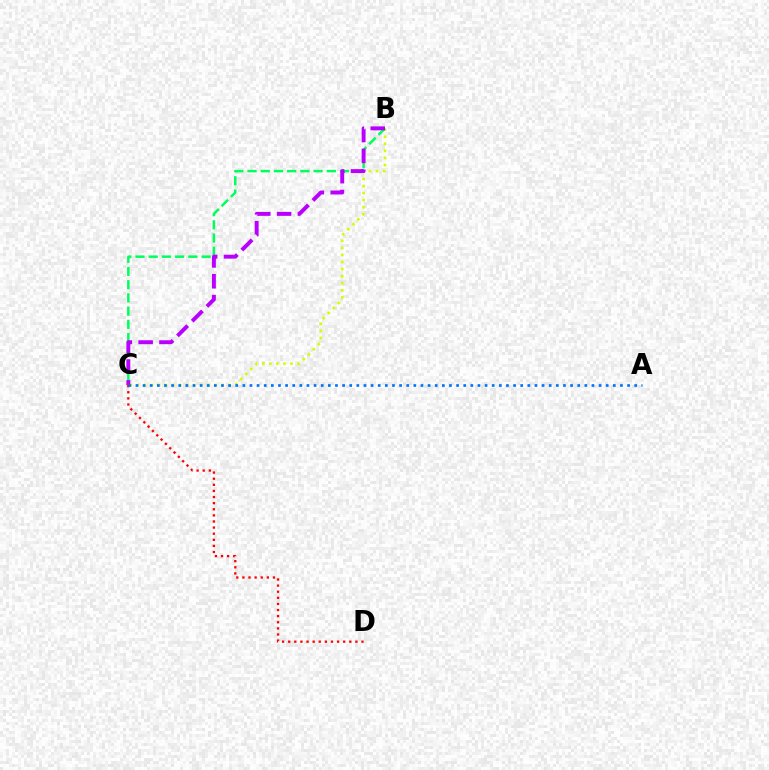{('C', 'D'): [{'color': '#ff0000', 'line_style': 'dotted', 'thickness': 1.66}], ('B', 'C'): [{'color': '#d1ff00', 'line_style': 'dotted', 'thickness': 1.92}, {'color': '#00ff5c', 'line_style': 'dashed', 'thickness': 1.8}, {'color': '#b900ff', 'line_style': 'dashed', 'thickness': 2.83}], ('A', 'C'): [{'color': '#0074ff', 'line_style': 'dotted', 'thickness': 1.94}]}